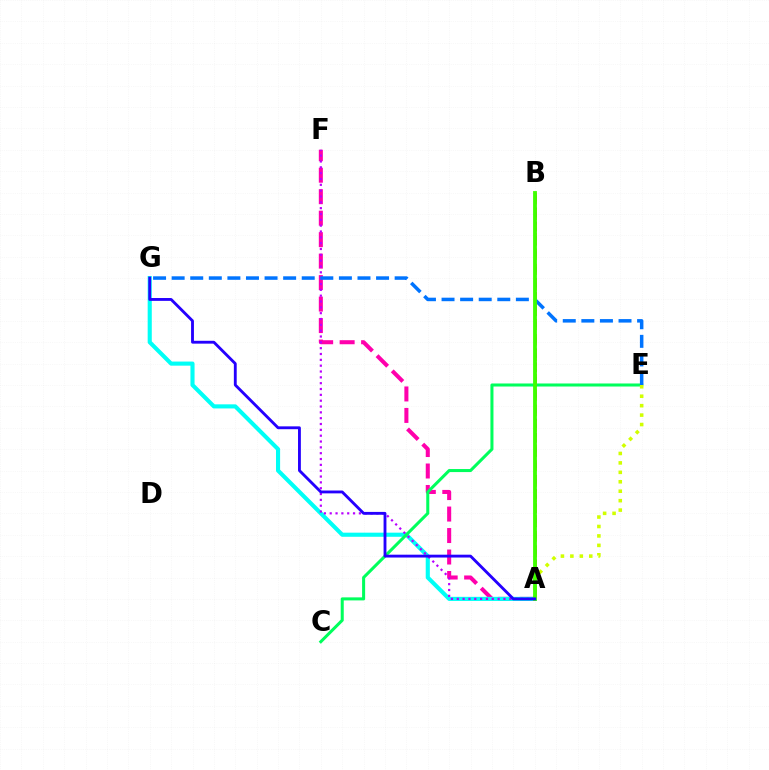{('A', 'F'): [{'color': '#ff00ac', 'line_style': 'dashed', 'thickness': 2.92}, {'color': '#b900ff', 'line_style': 'dotted', 'thickness': 1.59}], ('A', 'G'): [{'color': '#00fff6', 'line_style': 'solid', 'thickness': 2.96}, {'color': '#2500ff', 'line_style': 'solid', 'thickness': 2.05}], ('C', 'E'): [{'color': '#00ff5c', 'line_style': 'solid', 'thickness': 2.19}], ('A', 'B'): [{'color': '#ff0000', 'line_style': 'dashed', 'thickness': 1.91}, {'color': '#ff9400', 'line_style': 'dotted', 'thickness': 2.13}, {'color': '#3dff00', 'line_style': 'solid', 'thickness': 2.75}], ('A', 'E'): [{'color': '#d1ff00', 'line_style': 'dotted', 'thickness': 2.57}], ('E', 'G'): [{'color': '#0074ff', 'line_style': 'dashed', 'thickness': 2.52}]}